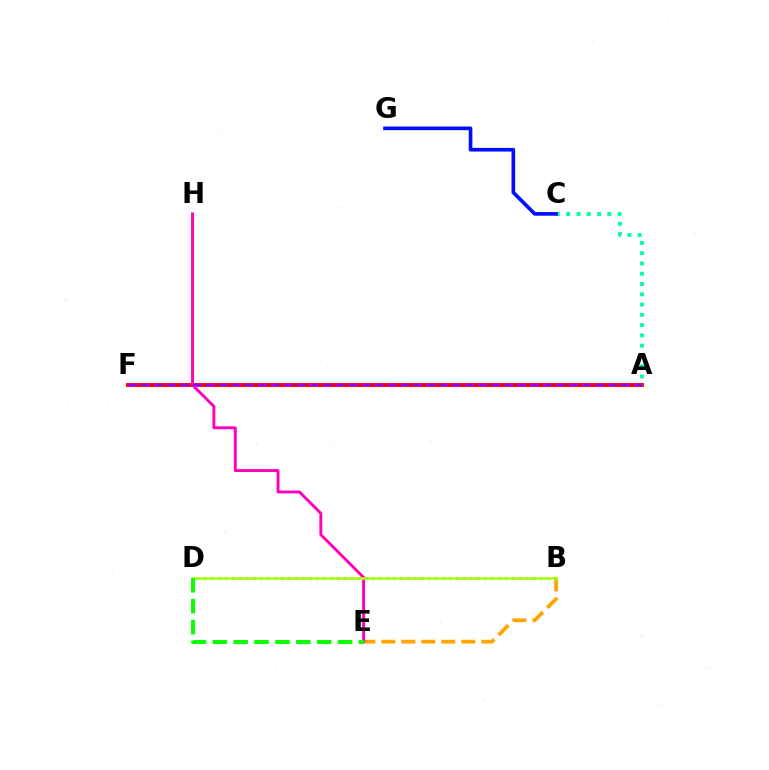{('A', 'F'): [{'color': '#ff0000', 'line_style': 'solid', 'thickness': 2.79}, {'color': '#9b00ff', 'line_style': 'dashed', 'thickness': 1.76}], ('B', 'E'): [{'color': '#ffa500', 'line_style': 'dashed', 'thickness': 2.72}], ('B', 'D'): [{'color': '#00b5ff', 'line_style': 'dotted', 'thickness': 1.9}, {'color': '#b3ff00', 'line_style': 'solid', 'thickness': 1.86}], ('E', 'H'): [{'color': '#ff00bd', 'line_style': 'solid', 'thickness': 2.11}], ('A', 'C'): [{'color': '#00ff9d', 'line_style': 'dotted', 'thickness': 2.79}], ('C', 'G'): [{'color': '#0010ff', 'line_style': 'solid', 'thickness': 2.63}], ('D', 'E'): [{'color': '#08ff00', 'line_style': 'dashed', 'thickness': 2.84}]}